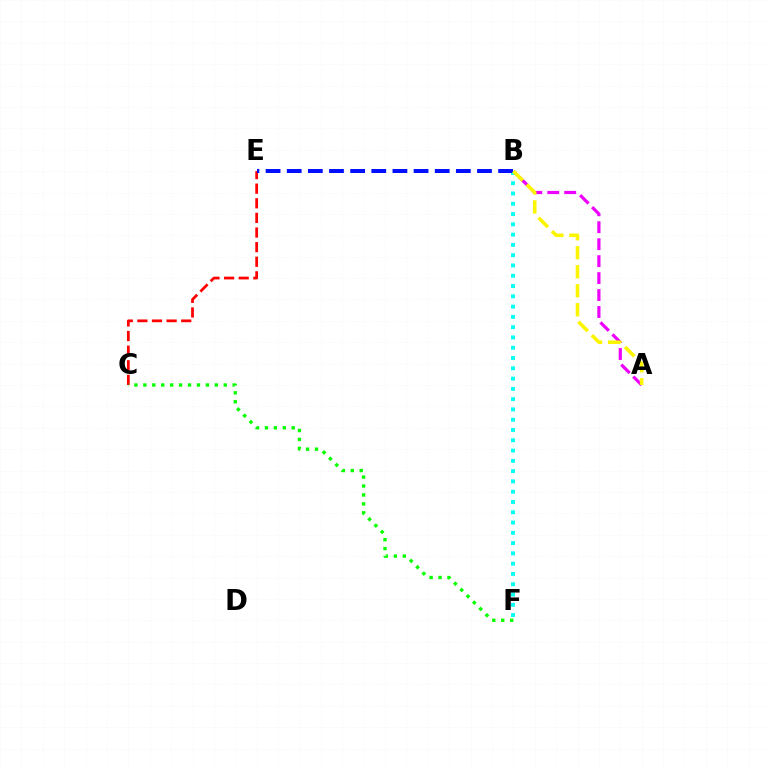{('C', 'E'): [{'color': '#ff0000', 'line_style': 'dashed', 'thickness': 1.99}], ('C', 'F'): [{'color': '#08ff00', 'line_style': 'dotted', 'thickness': 2.43}], ('A', 'B'): [{'color': '#ee00ff', 'line_style': 'dashed', 'thickness': 2.3}, {'color': '#fcf500', 'line_style': 'dashed', 'thickness': 2.58}], ('B', 'F'): [{'color': '#00fff6', 'line_style': 'dotted', 'thickness': 2.79}], ('B', 'E'): [{'color': '#0010ff', 'line_style': 'dashed', 'thickness': 2.87}]}